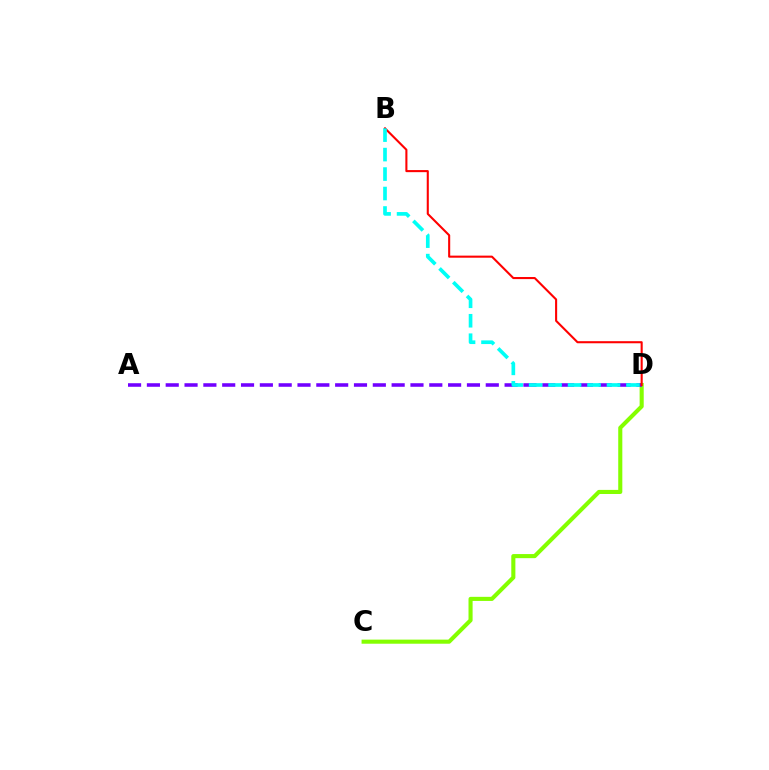{('C', 'D'): [{'color': '#84ff00', 'line_style': 'solid', 'thickness': 2.95}], ('A', 'D'): [{'color': '#7200ff', 'line_style': 'dashed', 'thickness': 2.56}], ('B', 'D'): [{'color': '#ff0000', 'line_style': 'solid', 'thickness': 1.5}, {'color': '#00fff6', 'line_style': 'dashed', 'thickness': 2.64}]}